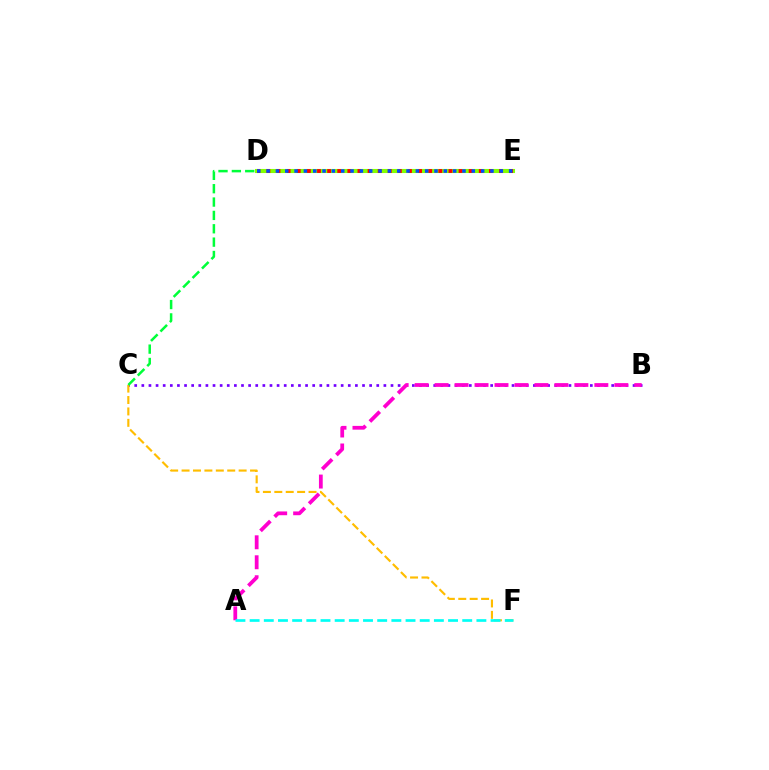{('B', 'C'): [{'color': '#7200ff', 'line_style': 'dotted', 'thickness': 1.93}], ('C', 'F'): [{'color': '#ffbd00', 'line_style': 'dashed', 'thickness': 1.55}], ('A', 'B'): [{'color': '#ff00cf', 'line_style': 'dashed', 'thickness': 2.71}], ('D', 'E'): [{'color': '#84ff00', 'line_style': 'solid', 'thickness': 2.94}, {'color': '#ff0000', 'line_style': 'dotted', 'thickness': 2.75}, {'color': '#004bff', 'line_style': 'dotted', 'thickness': 2.53}], ('C', 'D'): [{'color': '#00ff39', 'line_style': 'dashed', 'thickness': 1.81}], ('A', 'F'): [{'color': '#00fff6', 'line_style': 'dashed', 'thickness': 1.93}]}